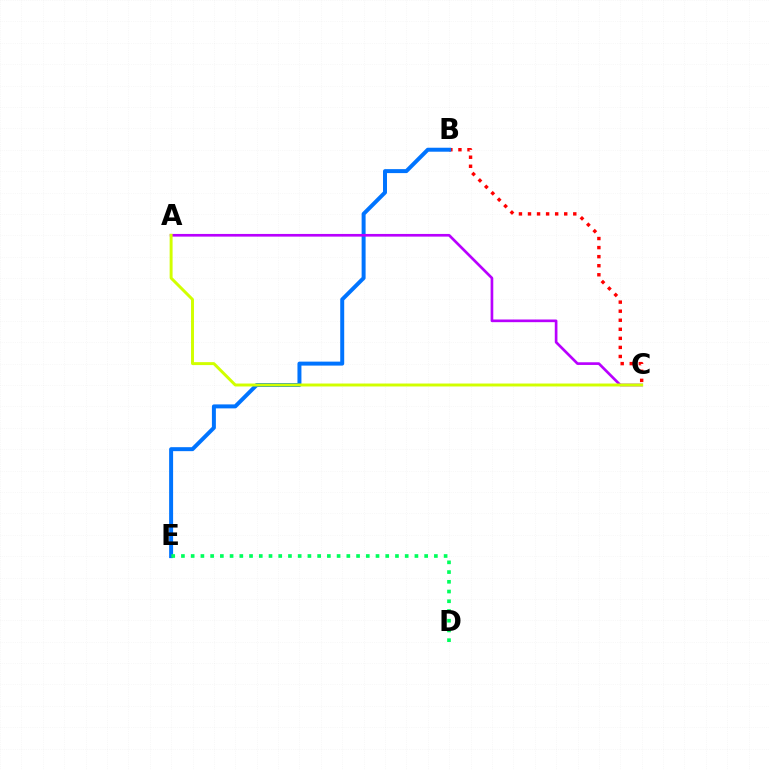{('B', 'C'): [{'color': '#ff0000', 'line_style': 'dotted', 'thickness': 2.46}], ('B', 'E'): [{'color': '#0074ff', 'line_style': 'solid', 'thickness': 2.86}], ('A', 'C'): [{'color': '#b900ff', 'line_style': 'solid', 'thickness': 1.92}, {'color': '#d1ff00', 'line_style': 'solid', 'thickness': 2.13}], ('D', 'E'): [{'color': '#00ff5c', 'line_style': 'dotted', 'thickness': 2.64}]}